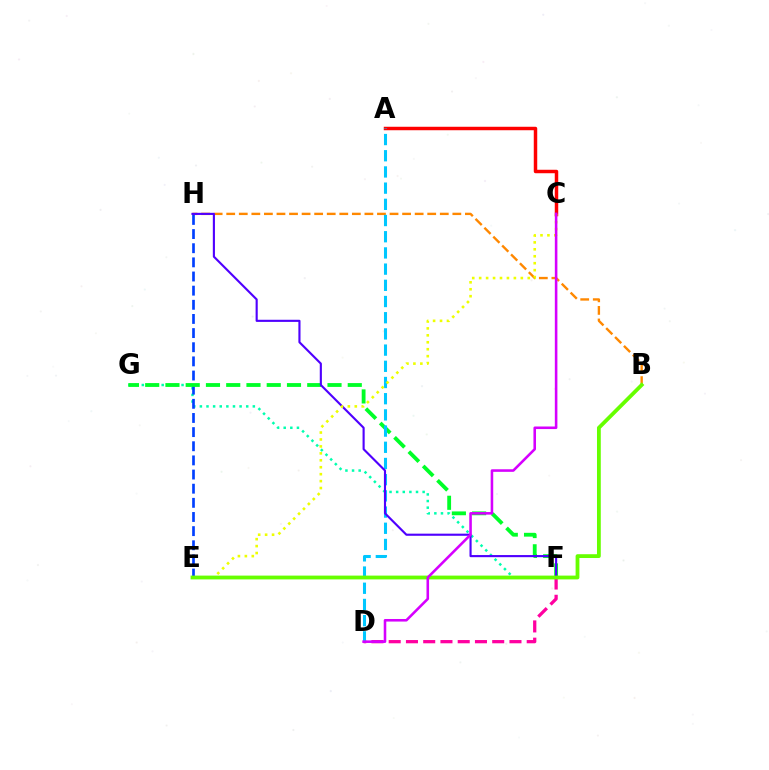{('A', 'C'): [{'color': '#ff0000', 'line_style': 'solid', 'thickness': 2.5}], ('D', 'F'): [{'color': '#ff00a0', 'line_style': 'dashed', 'thickness': 2.34}], ('F', 'G'): [{'color': '#00ffaf', 'line_style': 'dotted', 'thickness': 1.8}, {'color': '#00ff27', 'line_style': 'dashed', 'thickness': 2.75}], ('B', 'H'): [{'color': '#ff8800', 'line_style': 'dashed', 'thickness': 1.71}], ('E', 'H'): [{'color': '#003fff', 'line_style': 'dashed', 'thickness': 1.92}], ('A', 'D'): [{'color': '#00c7ff', 'line_style': 'dashed', 'thickness': 2.2}], ('F', 'H'): [{'color': '#4f00ff', 'line_style': 'solid', 'thickness': 1.53}], ('C', 'E'): [{'color': '#eeff00', 'line_style': 'dotted', 'thickness': 1.89}], ('B', 'E'): [{'color': '#66ff00', 'line_style': 'solid', 'thickness': 2.74}], ('C', 'D'): [{'color': '#d600ff', 'line_style': 'solid', 'thickness': 1.85}]}